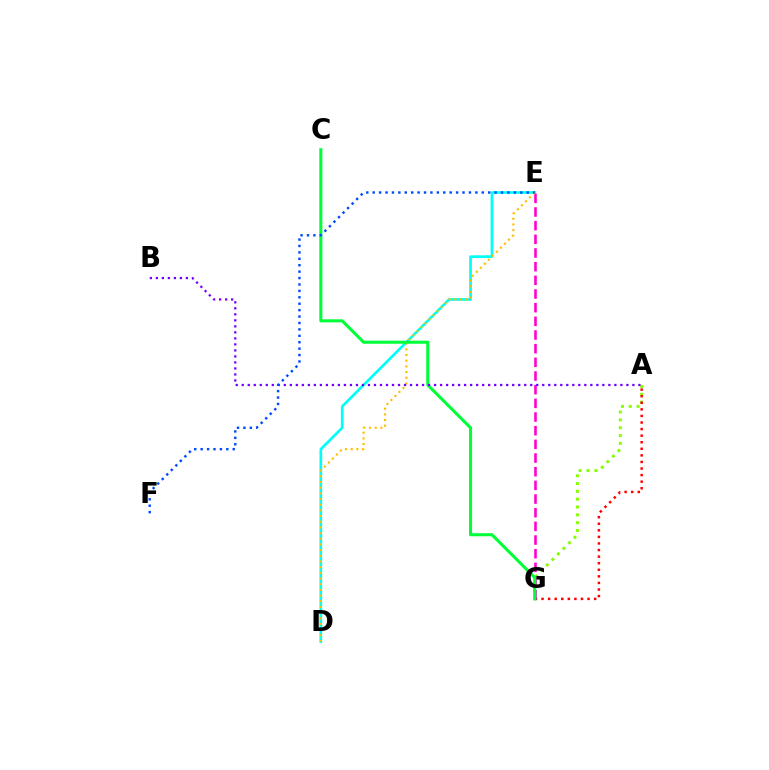{('A', 'G'): [{'color': '#84ff00', 'line_style': 'dotted', 'thickness': 2.13}, {'color': '#ff0000', 'line_style': 'dotted', 'thickness': 1.79}], ('D', 'E'): [{'color': '#00fff6', 'line_style': 'solid', 'thickness': 1.94}, {'color': '#ffbd00', 'line_style': 'dotted', 'thickness': 1.54}], ('E', 'G'): [{'color': '#ff00cf', 'line_style': 'dashed', 'thickness': 1.86}], ('C', 'G'): [{'color': '#00ff39', 'line_style': 'solid', 'thickness': 2.22}], ('A', 'B'): [{'color': '#7200ff', 'line_style': 'dotted', 'thickness': 1.63}], ('E', 'F'): [{'color': '#004bff', 'line_style': 'dotted', 'thickness': 1.74}]}